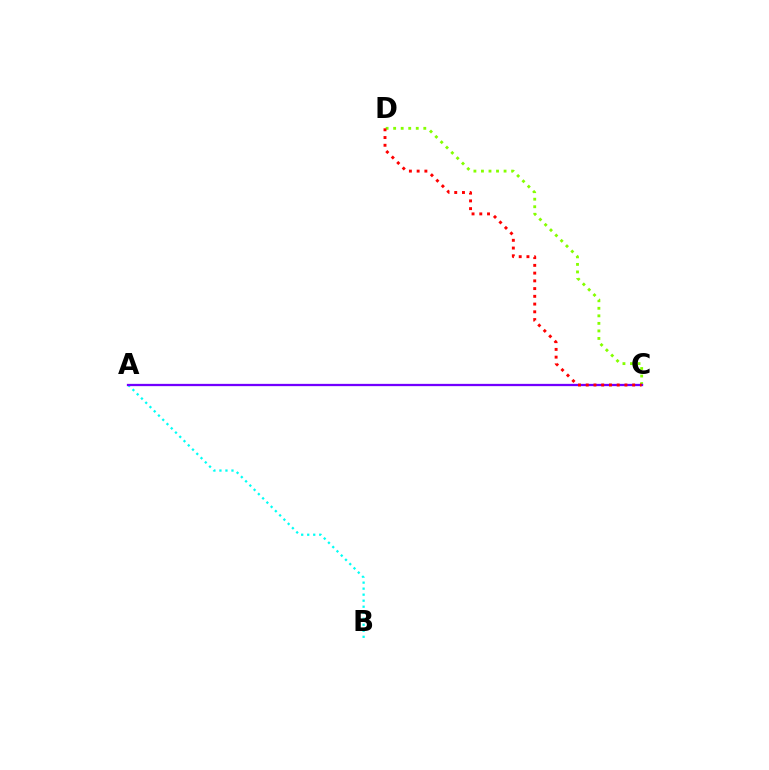{('A', 'B'): [{'color': '#00fff6', 'line_style': 'dotted', 'thickness': 1.64}], ('C', 'D'): [{'color': '#84ff00', 'line_style': 'dotted', 'thickness': 2.05}, {'color': '#ff0000', 'line_style': 'dotted', 'thickness': 2.1}], ('A', 'C'): [{'color': '#7200ff', 'line_style': 'solid', 'thickness': 1.64}]}